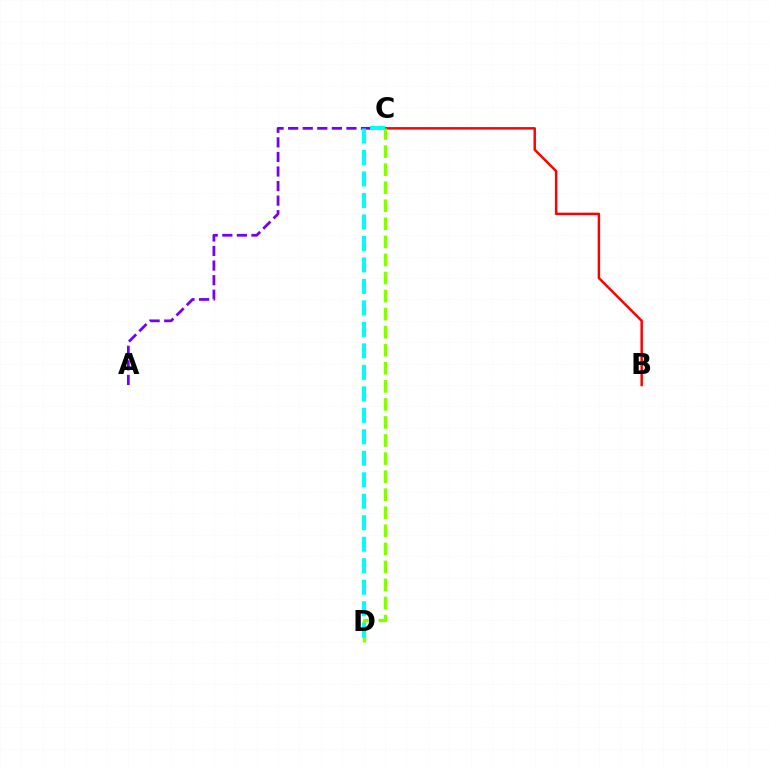{('B', 'C'): [{'color': '#ff0000', 'line_style': 'solid', 'thickness': 1.78}], ('A', 'C'): [{'color': '#7200ff', 'line_style': 'dashed', 'thickness': 1.98}], ('C', 'D'): [{'color': '#84ff00', 'line_style': 'dashed', 'thickness': 2.45}, {'color': '#00fff6', 'line_style': 'dashed', 'thickness': 2.92}]}